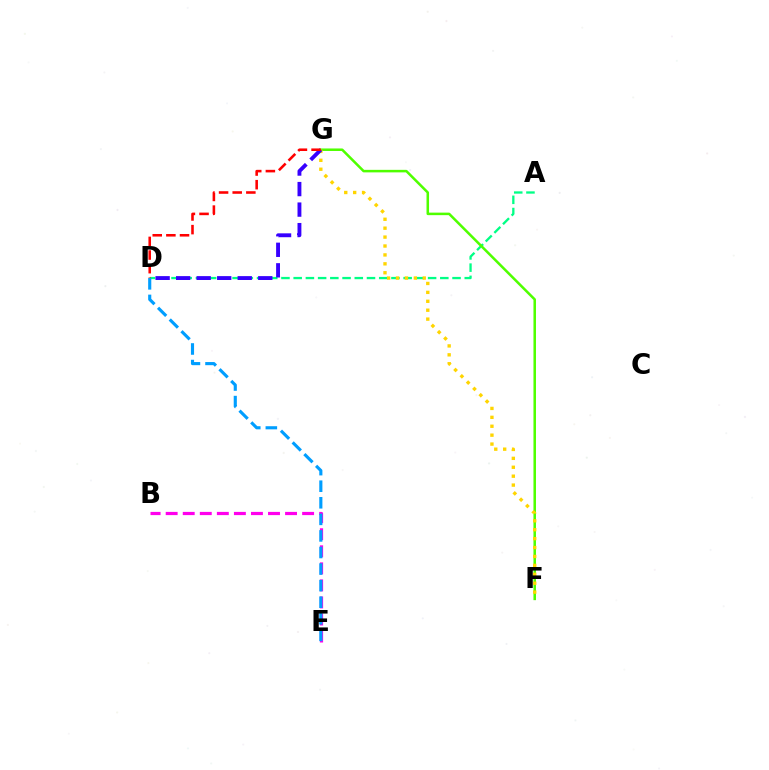{('A', 'D'): [{'color': '#00ff86', 'line_style': 'dashed', 'thickness': 1.66}], ('B', 'E'): [{'color': '#ff00ed', 'line_style': 'dashed', 'thickness': 2.32}], ('D', 'E'): [{'color': '#009eff', 'line_style': 'dashed', 'thickness': 2.25}], ('F', 'G'): [{'color': '#4fff00', 'line_style': 'solid', 'thickness': 1.82}, {'color': '#ffd500', 'line_style': 'dotted', 'thickness': 2.42}], ('D', 'G'): [{'color': '#3700ff', 'line_style': 'dashed', 'thickness': 2.79}, {'color': '#ff0000', 'line_style': 'dashed', 'thickness': 1.85}]}